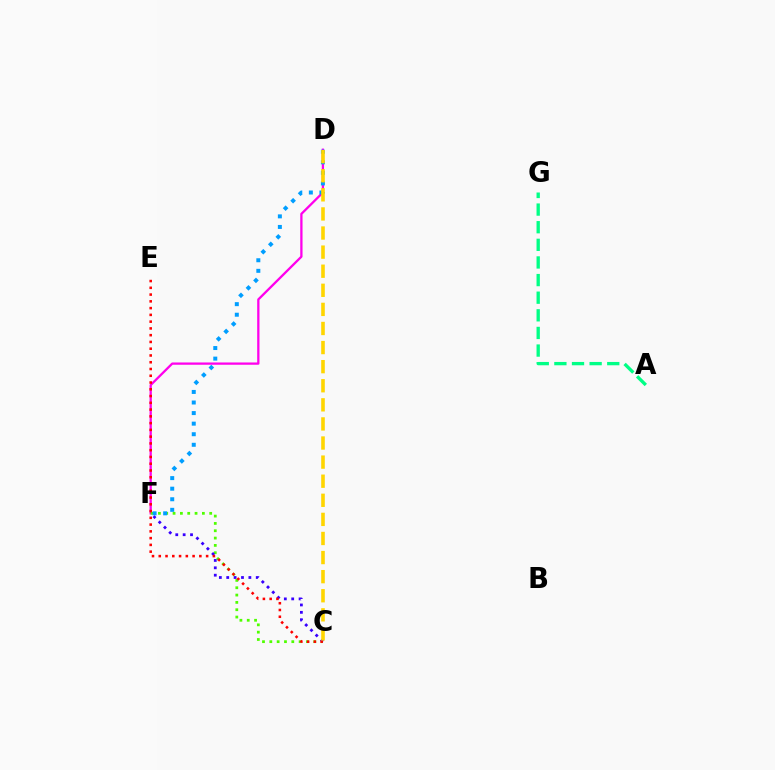{('D', 'F'): [{'color': '#ff00ed', 'line_style': 'solid', 'thickness': 1.65}, {'color': '#009eff', 'line_style': 'dotted', 'thickness': 2.87}], ('A', 'G'): [{'color': '#00ff86', 'line_style': 'dashed', 'thickness': 2.39}], ('C', 'F'): [{'color': '#4fff00', 'line_style': 'dotted', 'thickness': 1.99}, {'color': '#3700ff', 'line_style': 'dotted', 'thickness': 2.0}], ('C', 'E'): [{'color': '#ff0000', 'line_style': 'dotted', 'thickness': 1.84}], ('C', 'D'): [{'color': '#ffd500', 'line_style': 'dashed', 'thickness': 2.59}]}